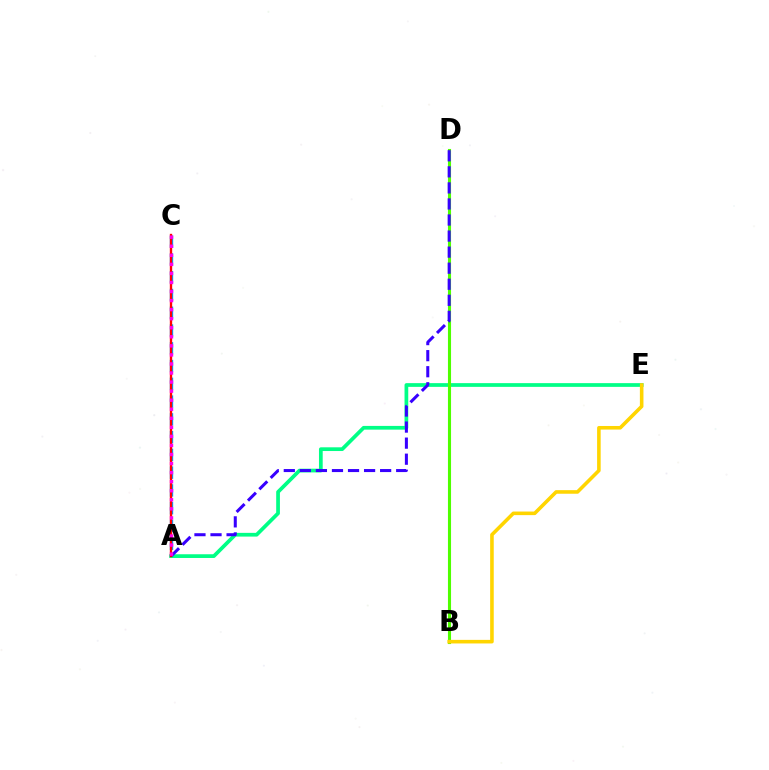{('A', 'E'): [{'color': '#00ff86', 'line_style': 'solid', 'thickness': 2.68}], ('B', 'D'): [{'color': '#4fff00', 'line_style': 'solid', 'thickness': 2.23}], ('A', 'D'): [{'color': '#3700ff', 'line_style': 'dashed', 'thickness': 2.18}], ('A', 'C'): [{'color': '#009eff', 'line_style': 'dashed', 'thickness': 2.41}, {'color': '#ff0000', 'line_style': 'solid', 'thickness': 1.69}, {'color': '#ff00ed', 'line_style': 'dotted', 'thickness': 2.46}], ('B', 'E'): [{'color': '#ffd500', 'line_style': 'solid', 'thickness': 2.58}]}